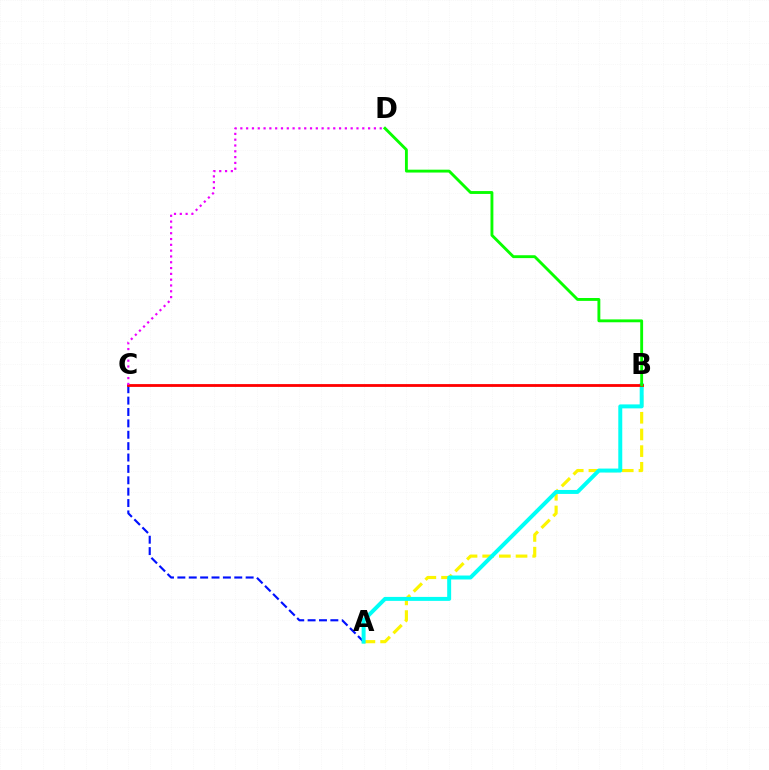{('A', 'B'): [{'color': '#fcf500', 'line_style': 'dashed', 'thickness': 2.26}, {'color': '#00fff6', 'line_style': 'solid', 'thickness': 2.85}], ('A', 'C'): [{'color': '#0010ff', 'line_style': 'dashed', 'thickness': 1.55}], ('B', 'C'): [{'color': '#ff0000', 'line_style': 'solid', 'thickness': 2.02}], ('B', 'D'): [{'color': '#08ff00', 'line_style': 'solid', 'thickness': 2.07}], ('C', 'D'): [{'color': '#ee00ff', 'line_style': 'dotted', 'thickness': 1.58}]}